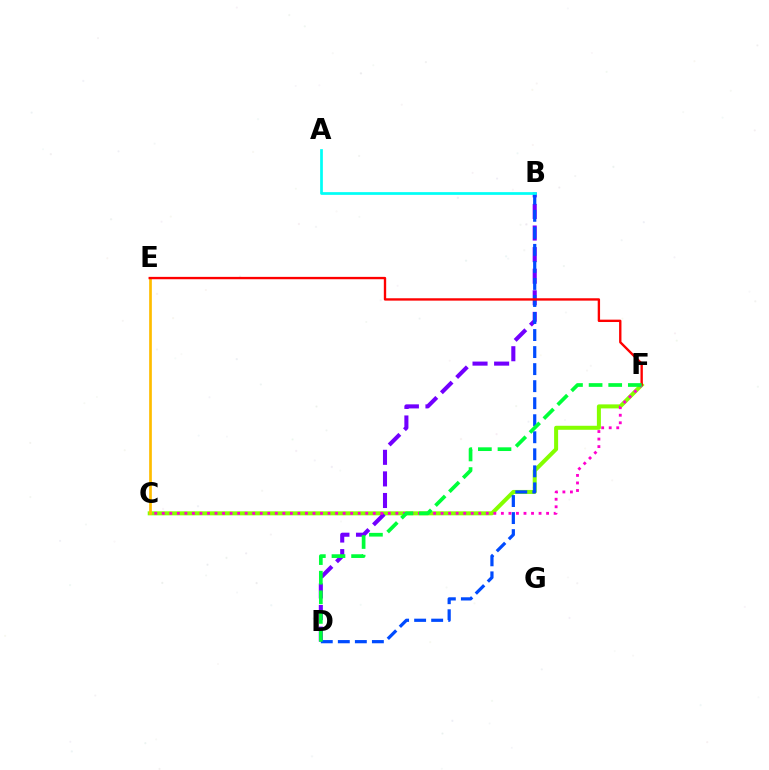{('C', 'F'): [{'color': '#84ff00', 'line_style': 'solid', 'thickness': 2.89}, {'color': '#ff00cf', 'line_style': 'dotted', 'thickness': 2.05}], ('B', 'D'): [{'color': '#7200ff', 'line_style': 'dashed', 'thickness': 2.93}, {'color': '#004bff', 'line_style': 'dashed', 'thickness': 2.31}], ('C', 'E'): [{'color': '#ffbd00', 'line_style': 'solid', 'thickness': 1.94}], ('E', 'F'): [{'color': '#ff0000', 'line_style': 'solid', 'thickness': 1.7}], ('A', 'B'): [{'color': '#00fff6', 'line_style': 'solid', 'thickness': 1.96}], ('D', 'F'): [{'color': '#00ff39', 'line_style': 'dashed', 'thickness': 2.66}]}